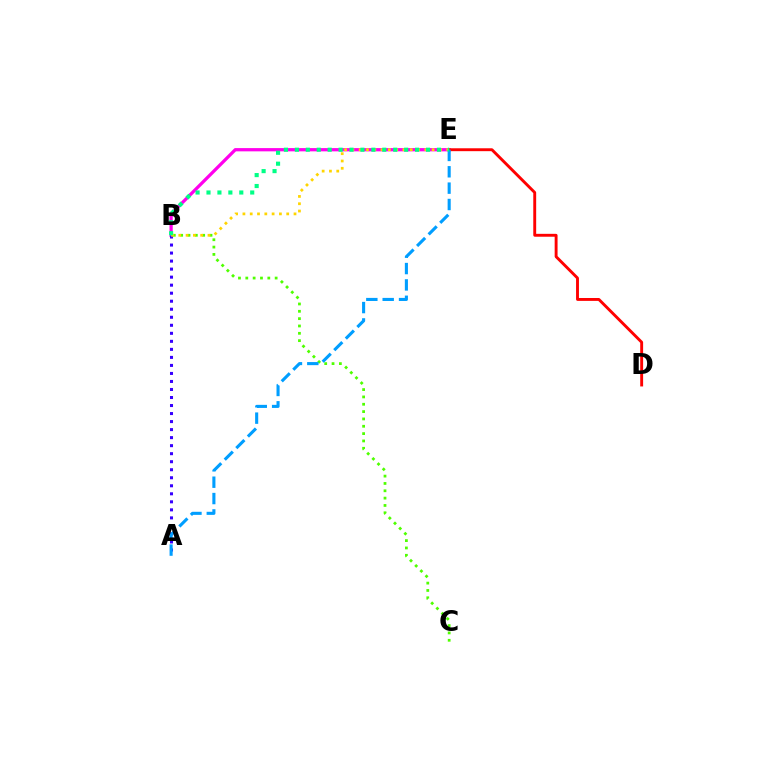{('B', 'E'): [{'color': '#ff00ed', 'line_style': 'solid', 'thickness': 2.34}, {'color': '#ffd500', 'line_style': 'dotted', 'thickness': 1.98}, {'color': '#00ff86', 'line_style': 'dotted', 'thickness': 2.97}], ('B', 'C'): [{'color': '#4fff00', 'line_style': 'dotted', 'thickness': 1.99}], ('A', 'B'): [{'color': '#3700ff', 'line_style': 'dotted', 'thickness': 2.18}], ('D', 'E'): [{'color': '#ff0000', 'line_style': 'solid', 'thickness': 2.08}], ('A', 'E'): [{'color': '#009eff', 'line_style': 'dashed', 'thickness': 2.22}]}